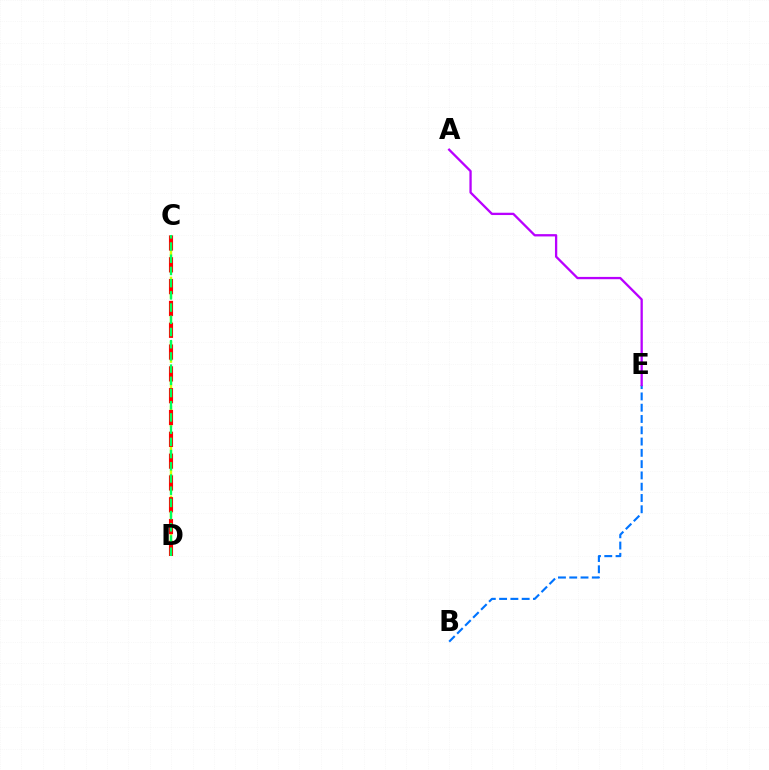{('B', 'E'): [{'color': '#0074ff', 'line_style': 'dashed', 'thickness': 1.53}], ('C', 'D'): [{'color': '#d1ff00', 'line_style': 'dashed', 'thickness': 1.75}, {'color': '#ff0000', 'line_style': 'dashed', 'thickness': 2.96}, {'color': '#00ff5c', 'line_style': 'dashed', 'thickness': 1.66}], ('A', 'E'): [{'color': '#b900ff', 'line_style': 'solid', 'thickness': 1.66}]}